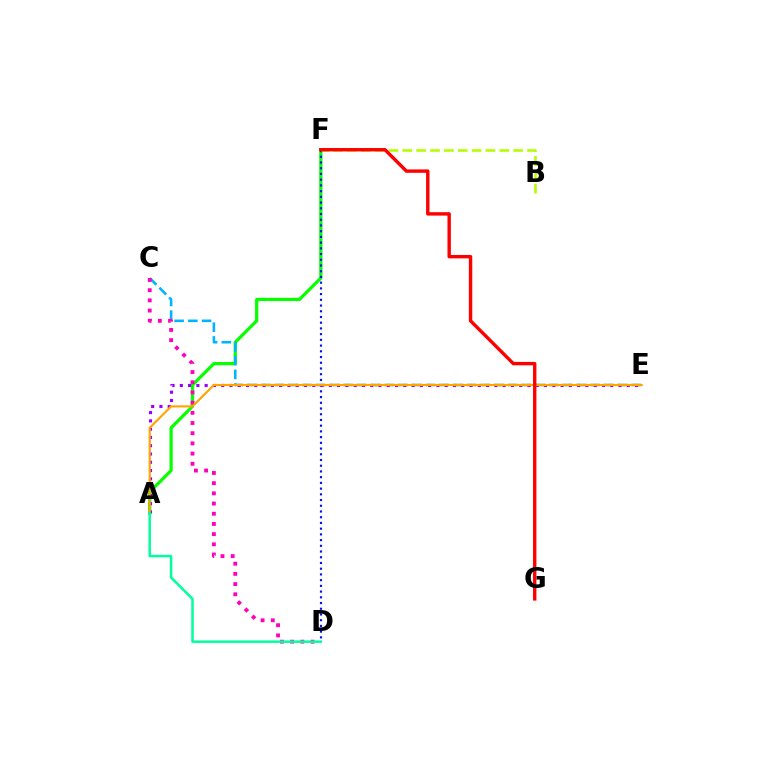{('A', 'F'): [{'color': '#08ff00', 'line_style': 'solid', 'thickness': 2.33}], ('C', 'E'): [{'color': '#00b5ff', 'line_style': 'dashed', 'thickness': 1.86}], ('C', 'D'): [{'color': '#ff00bd', 'line_style': 'dotted', 'thickness': 2.77}], ('D', 'F'): [{'color': '#0010ff', 'line_style': 'dotted', 'thickness': 1.55}], ('A', 'E'): [{'color': '#9b00ff', 'line_style': 'dotted', 'thickness': 2.25}, {'color': '#ffa500', 'line_style': 'solid', 'thickness': 1.55}], ('B', 'F'): [{'color': '#b3ff00', 'line_style': 'dashed', 'thickness': 1.88}], ('A', 'D'): [{'color': '#00ff9d', 'line_style': 'solid', 'thickness': 1.79}], ('F', 'G'): [{'color': '#ff0000', 'line_style': 'solid', 'thickness': 2.45}]}